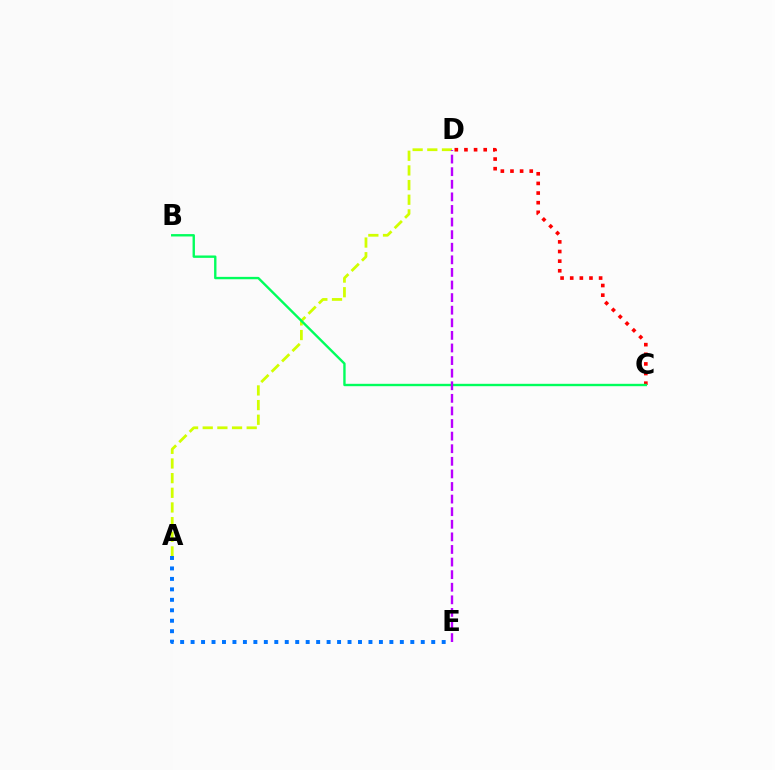{('A', 'D'): [{'color': '#d1ff00', 'line_style': 'dashed', 'thickness': 1.99}], ('C', 'D'): [{'color': '#ff0000', 'line_style': 'dotted', 'thickness': 2.62}], ('A', 'E'): [{'color': '#0074ff', 'line_style': 'dotted', 'thickness': 2.84}], ('B', 'C'): [{'color': '#00ff5c', 'line_style': 'solid', 'thickness': 1.71}], ('D', 'E'): [{'color': '#b900ff', 'line_style': 'dashed', 'thickness': 1.71}]}